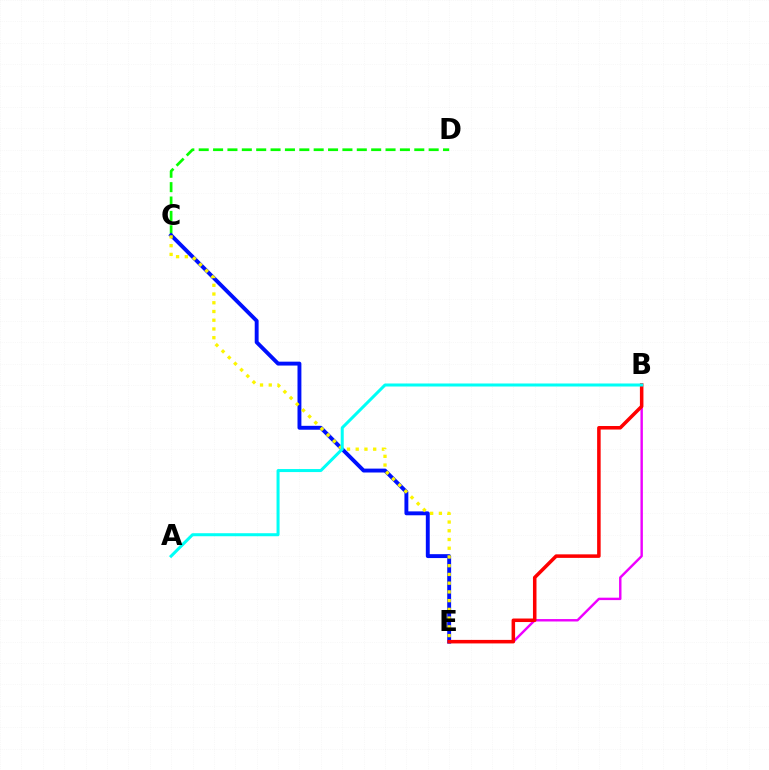{('B', 'E'): [{'color': '#ee00ff', 'line_style': 'solid', 'thickness': 1.74}, {'color': '#ff0000', 'line_style': 'solid', 'thickness': 2.54}], ('C', 'D'): [{'color': '#08ff00', 'line_style': 'dashed', 'thickness': 1.95}], ('C', 'E'): [{'color': '#0010ff', 'line_style': 'solid', 'thickness': 2.81}, {'color': '#fcf500', 'line_style': 'dotted', 'thickness': 2.37}], ('A', 'B'): [{'color': '#00fff6', 'line_style': 'solid', 'thickness': 2.18}]}